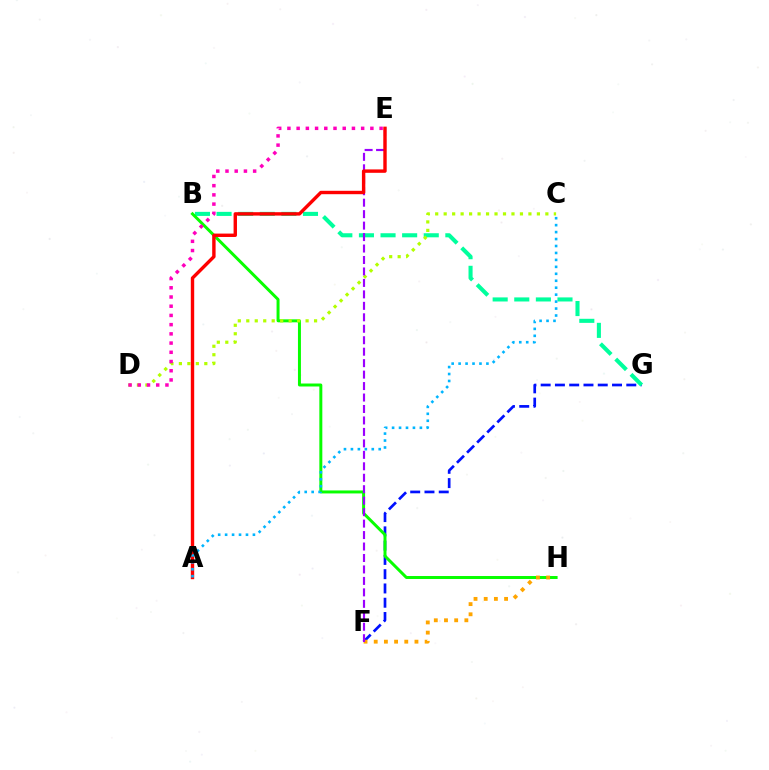{('F', 'G'): [{'color': '#0010ff', 'line_style': 'dashed', 'thickness': 1.94}], ('B', 'G'): [{'color': '#00ff9d', 'line_style': 'dashed', 'thickness': 2.94}], ('B', 'H'): [{'color': '#08ff00', 'line_style': 'solid', 'thickness': 2.14}], ('F', 'H'): [{'color': '#ffa500', 'line_style': 'dotted', 'thickness': 2.77}], ('C', 'D'): [{'color': '#b3ff00', 'line_style': 'dotted', 'thickness': 2.3}], ('E', 'F'): [{'color': '#9b00ff', 'line_style': 'dashed', 'thickness': 1.56}], ('D', 'E'): [{'color': '#ff00bd', 'line_style': 'dotted', 'thickness': 2.5}], ('A', 'E'): [{'color': '#ff0000', 'line_style': 'solid', 'thickness': 2.45}], ('A', 'C'): [{'color': '#00b5ff', 'line_style': 'dotted', 'thickness': 1.89}]}